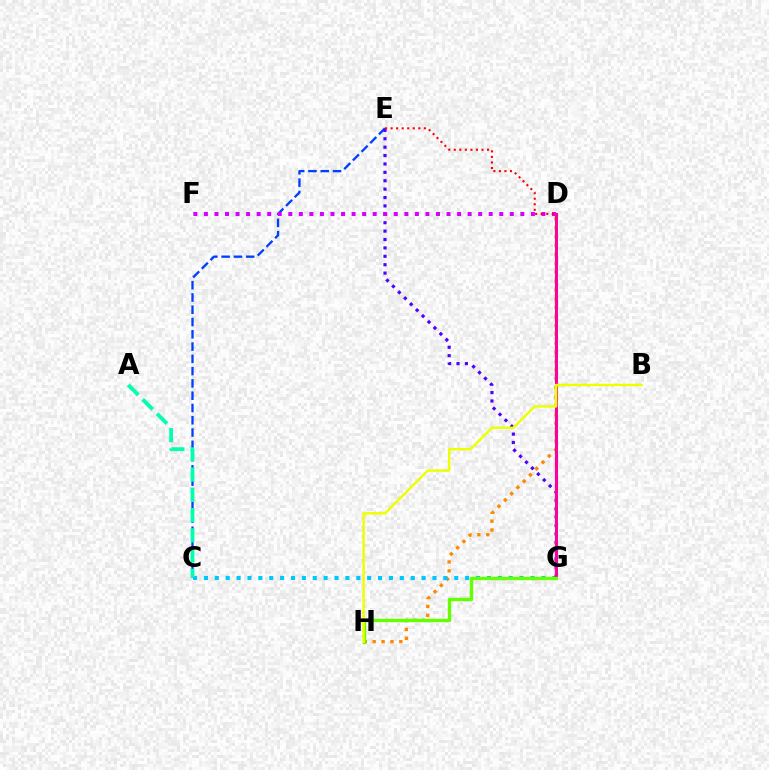{('D', 'H'): [{'color': '#ff8800', 'line_style': 'dotted', 'thickness': 2.41}], ('D', 'G'): [{'color': '#00ff27', 'line_style': 'dashed', 'thickness': 1.66}, {'color': '#ff00a0', 'line_style': 'solid', 'thickness': 2.19}], ('C', 'G'): [{'color': '#00c7ff', 'line_style': 'dotted', 'thickness': 2.96}], ('C', 'E'): [{'color': '#003fff', 'line_style': 'dashed', 'thickness': 1.67}], ('E', 'G'): [{'color': '#4f00ff', 'line_style': 'dotted', 'thickness': 2.28}], ('D', 'F'): [{'color': '#d600ff', 'line_style': 'dotted', 'thickness': 2.87}], ('A', 'C'): [{'color': '#00ffaf', 'line_style': 'dashed', 'thickness': 2.75}], ('G', 'H'): [{'color': '#66ff00', 'line_style': 'solid', 'thickness': 2.44}], ('B', 'H'): [{'color': '#eeff00', 'line_style': 'solid', 'thickness': 1.77}], ('D', 'E'): [{'color': '#ff0000', 'line_style': 'dotted', 'thickness': 1.51}]}